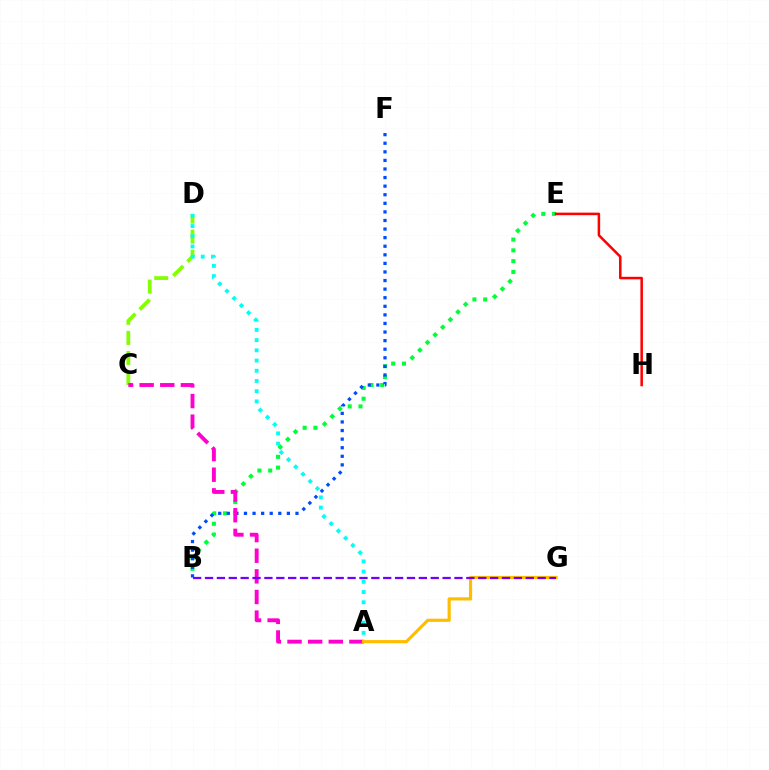{('C', 'D'): [{'color': '#84ff00', 'line_style': 'dashed', 'thickness': 2.72}], ('B', 'E'): [{'color': '#00ff39', 'line_style': 'dotted', 'thickness': 2.93}], ('B', 'F'): [{'color': '#004bff', 'line_style': 'dotted', 'thickness': 2.33}], ('A', 'C'): [{'color': '#ff00cf', 'line_style': 'dashed', 'thickness': 2.8}], ('E', 'H'): [{'color': '#ff0000', 'line_style': 'solid', 'thickness': 1.81}], ('A', 'D'): [{'color': '#00fff6', 'line_style': 'dotted', 'thickness': 2.77}], ('A', 'G'): [{'color': '#ffbd00', 'line_style': 'solid', 'thickness': 2.28}], ('B', 'G'): [{'color': '#7200ff', 'line_style': 'dashed', 'thickness': 1.61}]}